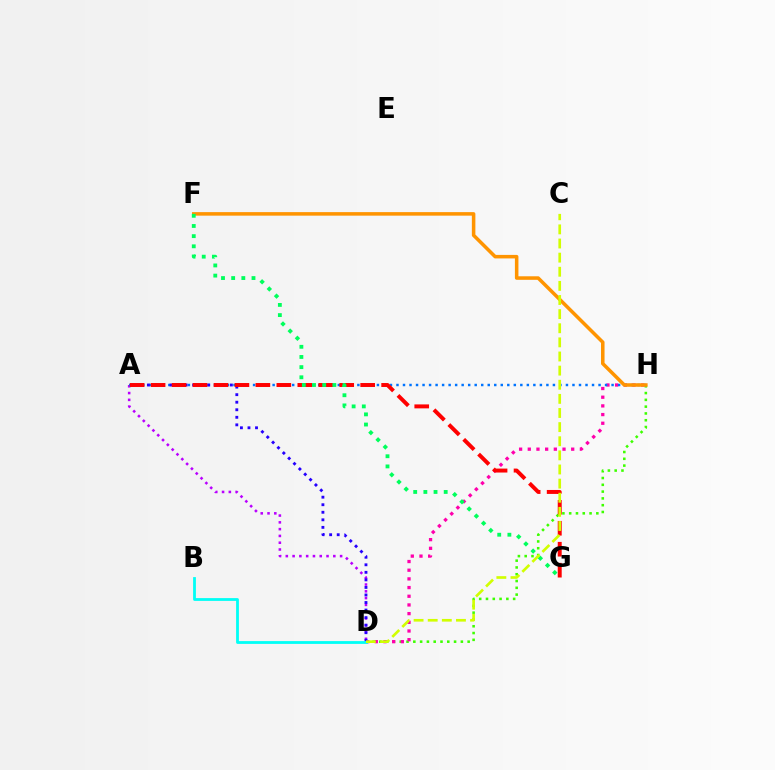{('D', 'H'): [{'color': '#3dff00', 'line_style': 'dotted', 'thickness': 1.84}, {'color': '#ff00ac', 'line_style': 'dotted', 'thickness': 2.36}], ('A', 'D'): [{'color': '#b900ff', 'line_style': 'dotted', 'thickness': 1.84}, {'color': '#2500ff', 'line_style': 'dotted', 'thickness': 2.05}], ('A', 'H'): [{'color': '#0074ff', 'line_style': 'dotted', 'thickness': 1.77}], ('F', 'H'): [{'color': '#ff9400', 'line_style': 'solid', 'thickness': 2.54}], ('A', 'G'): [{'color': '#ff0000', 'line_style': 'dashed', 'thickness': 2.85}], ('F', 'G'): [{'color': '#00ff5c', 'line_style': 'dotted', 'thickness': 2.76}], ('B', 'D'): [{'color': '#00fff6', 'line_style': 'solid', 'thickness': 2.01}], ('C', 'D'): [{'color': '#d1ff00', 'line_style': 'dashed', 'thickness': 1.92}]}